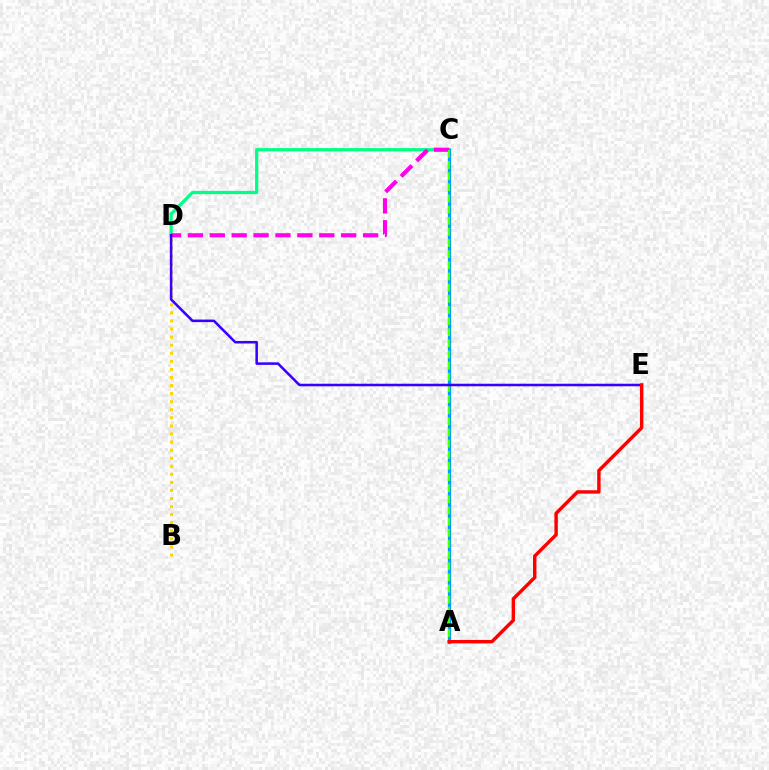{('C', 'D'): [{'color': '#00ff86', 'line_style': 'solid', 'thickness': 2.34}, {'color': '#ff00ed', 'line_style': 'dashed', 'thickness': 2.98}], ('A', 'C'): [{'color': '#009eff', 'line_style': 'solid', 'thickness': 2.36}, {'color': '#4fff00', 'line_style': 'dashed', 'thickness': 1.51}], ('B', 'D'): [{'color': '#ffd500', 'line_style': 'dotted', 'thickness': 2.19}], ('D', 'E'): [{'color': '#3700ff', 'line_style': 'solid', 'thickness': 1.83}], ('A', 'E'): [{'color': '#ff0000', 'line_style': 'solid', 'thickness': 2.47}]}